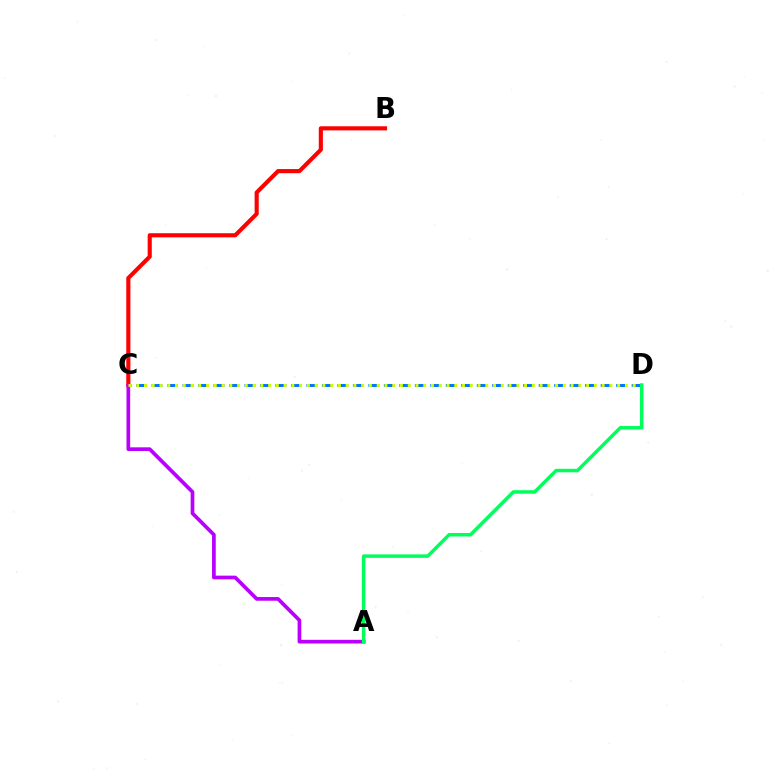{('C', 'D'): [{'color': '#0074ff', 'line_style': 'dashed', 'thickness': 2.1}, {'color': '#d1ff00', 'line_style': 'dotted', 'thickness': 2.11}], ('B', 'C'): [{'color': '#ff0000', 'line_style': 'solid', 'thickness': 2.97}], ('A', 'C'): [{'color': '#b900ff', 'line_style': 'solid', 'thickness': 2.66}], ('A', 'D'): [{'color': '#00ff5c', 'line_style': 'solid', 'thickness': 2.5}]}